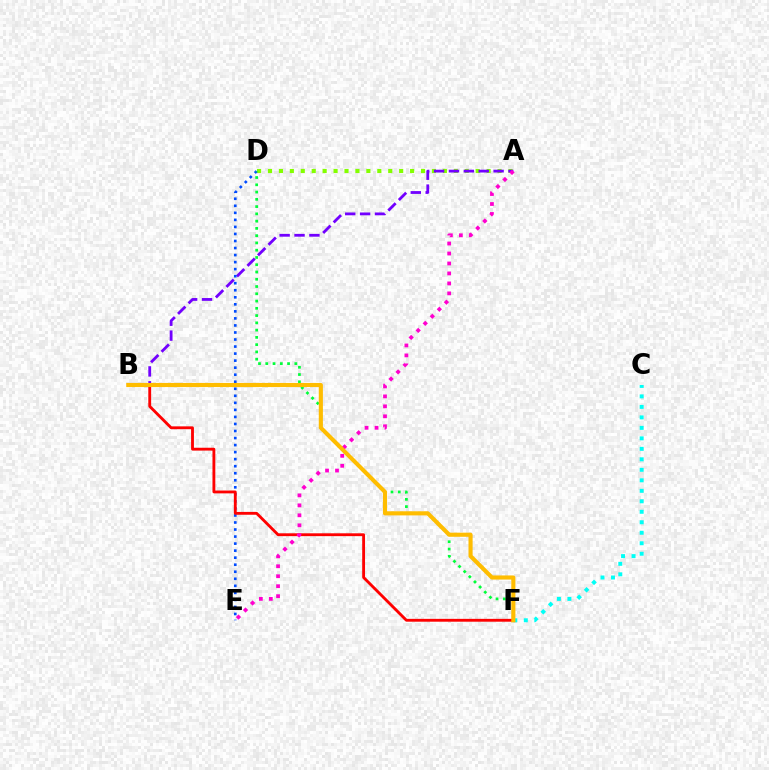{('A', 'D'): [{'color': '#84ff00', 'line_style': 'dotted', 'thickness': 2.97}], ('A', 'B'): [{'color': '#7200ff', 'line_style': 'dashed', 'thickness': 2.02}], ('D', 'E'): [{'color': '#004bff', 'line_style': 'dotted', 'thickness': 1.91}], ('D', 'F'): [{'color': '#00ff39', 'line_style': 'dotted', 'thickness': 1.97}], ('B', 'F'): [{'color': '#ff0000', 'line_style': 'solid', 'thickness': 2.05}, {'color': '#ffbd00', 'line_style': 'solid', 'thickness': 2.97}], ('C', 'F'): [{'color': '#00fff6', 'line_style': 'dotted', 'thickness': 2.85}], ('A', 'E'): [{'color': '#ff00cf', 'line_style': 'dotted', 'thickness': 2.71}]}